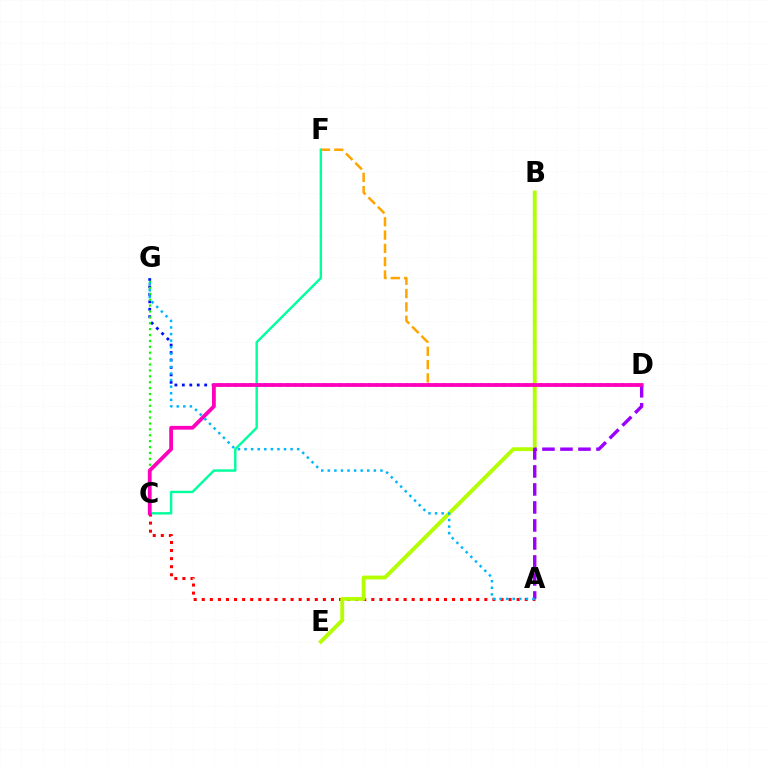{('D', 'G'): [{'color': '#0010ff', 'line_style': 'dotted', 'thickness': 2.02}], ('D', 'F'): [{'color': '#ffa500', 'line_style': 'dashed', 'thickness': 1.81}], ('C', 'G'): [{'color': '#08ff00', 'line_style': 'dotted', 'thickness': 1.6}], ('A', 'C'): [{'color': '#ff0000', 'line_style': 'dotted', 'thickness': 2.19}], ('C', 'F'): [{'color': '#00ff9d', 'line_style': 'solid', 'thickness': 1.74}], ('B', 'E'): [{'color': '#b3ff00', 'line_style': 'solid', 'thickness': 2.77}], ('A', 'D'): [{'color': '#9b00ff', 'line_style': 'dashed', 'thickness': 2.45}], ('C', 'D'): [{'color': '#ff00bd', 'line_style': 'solid', 'thickness': 2.73}], ('A', 'G'): [{'color': '#00b5ff', 'line_style': 'dotted', 'thickness': 1.79}]}